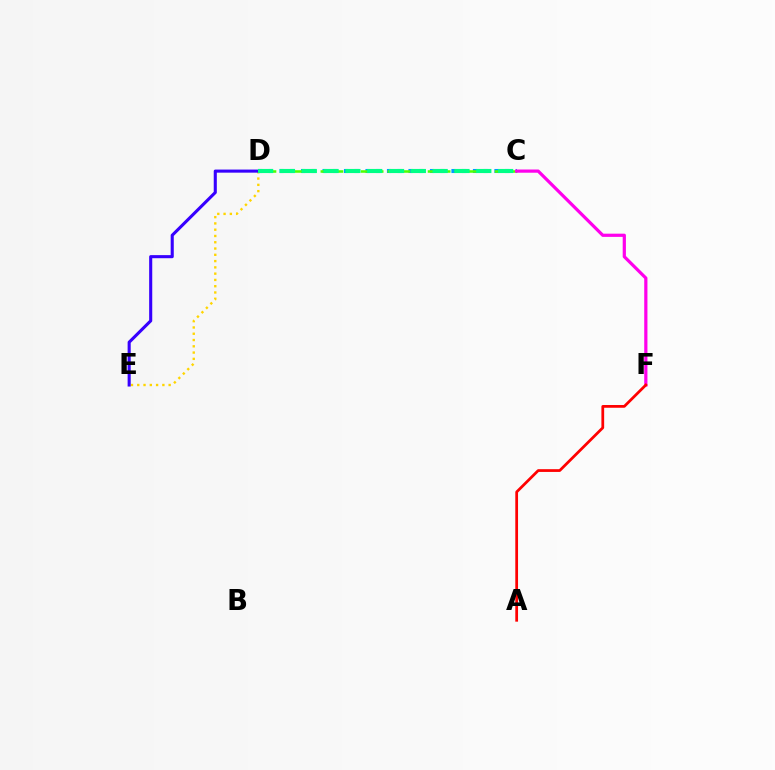{('C', 'D'): [{'color': '#009eff', 'line_style': 'dotted', 'thickness': 2.92}, {'color': '#4fff00', 'line_style': 'dashed', 'thickness': 1.82}, {'color': '#00ff86', 'line_style': 'dashed', 'thickness': 2.96}], ('D', 'E'): [{'color': '#ffd500', 'line_style': 'dotted', 'thickness': 1.71}, {'color': '#3700ff', 'line_style': 'solid', 'thickness': 2.22}], ('C', 'F'): [{'color': '#ff00ed', 'line_style': 'solid', 'thickness': 2.31}], ('A', 'F'): [{'color': '#ff0000', 'line_style': 'solid', 'thickness': 1.98}]}